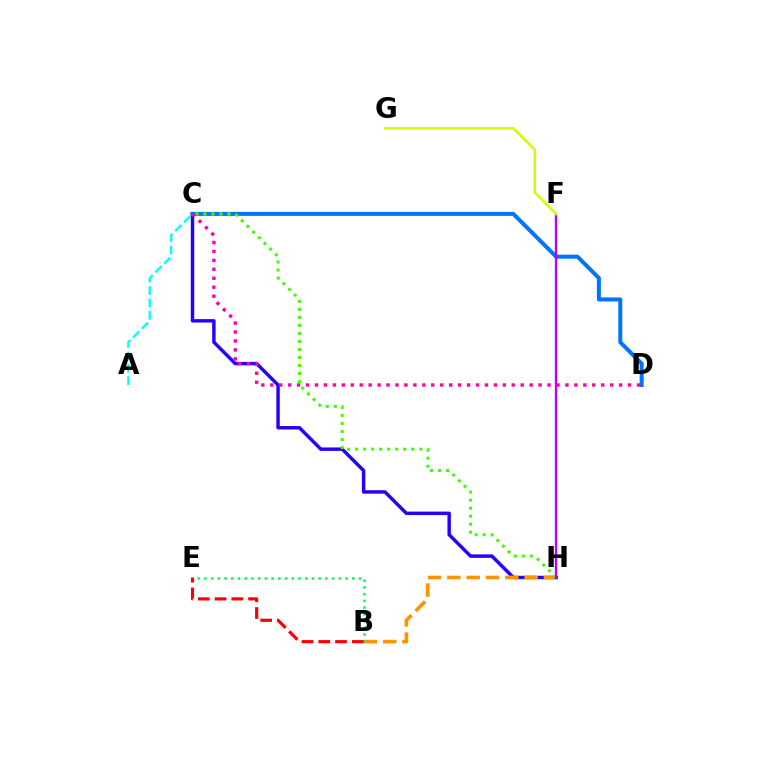{('C', 'H'): [{'color': '#2500ff', 'line_style': 'solid', 'thickness': 2.48}, {'color': '#3dff00', 'line_style': 'dotted', 'thickness': 2.18}], ('B', 'H'): [{'color': '#ff9400', 'line_style': 'dashed', 'thickness': 2.62}], ('C', 'D'): [{'color': '#0074ff', 'line_style': 'solid', 'thickness': 2.88}, {'color': '#ff00ac', 'line_style': 'dotted', 'thickness': 2.43}], ('B', 'E'): [{'color': '#00ff5c', 'line_style': 'dotted', 'thickness': 1.83}, {'color': '#ff0000', 'line_style': 'dashed', 'thickness': 2.28}], ('F', 'H'): [{'color': '#b900ff', 'line_style': 'solid', 'thickness': 1.67}], ('A', 'C'): [{'color': '#00fff6', 'line_style': 'dashed', 'thickness': 1.68}], ('F', 'G'): [{'color': '#d1ff00', 'line_style': 'solid', 'thickness': 1.86}]}